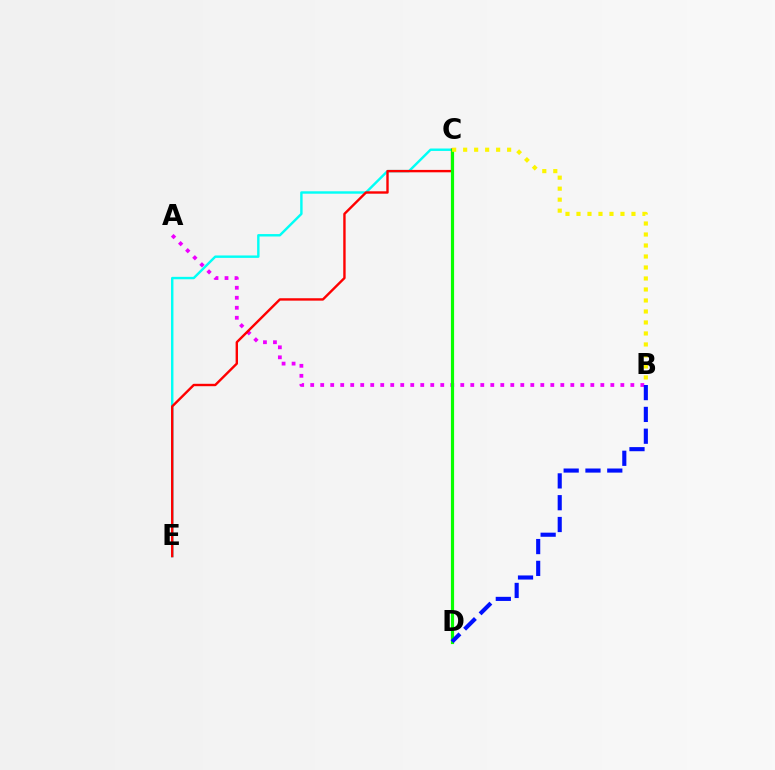{('C', 'E'): [{'color': '#00fff6', 'line_style': 'solid', 'thickness': 1.74}, {'color': '#ff0000', 'line_style': 'solid', 'thickness': 1.72}], ('A', 'B'): [{'color': '#ee00ff', 'line_style': 'dotted', 'thickness': 2.72}], ('C', 'D'): [{'color': '#08ff00', 'line_style': 'solid', 'thickness': 2.28}], ('B', 'C'): [{'color': '#fcf500', 'line_style': 'dotted', 'thickness': 2.99}], ('B', 'D'): [{'color': '#0010ff', 'line_style': 'dashed', 'thickness': 2.96}]}